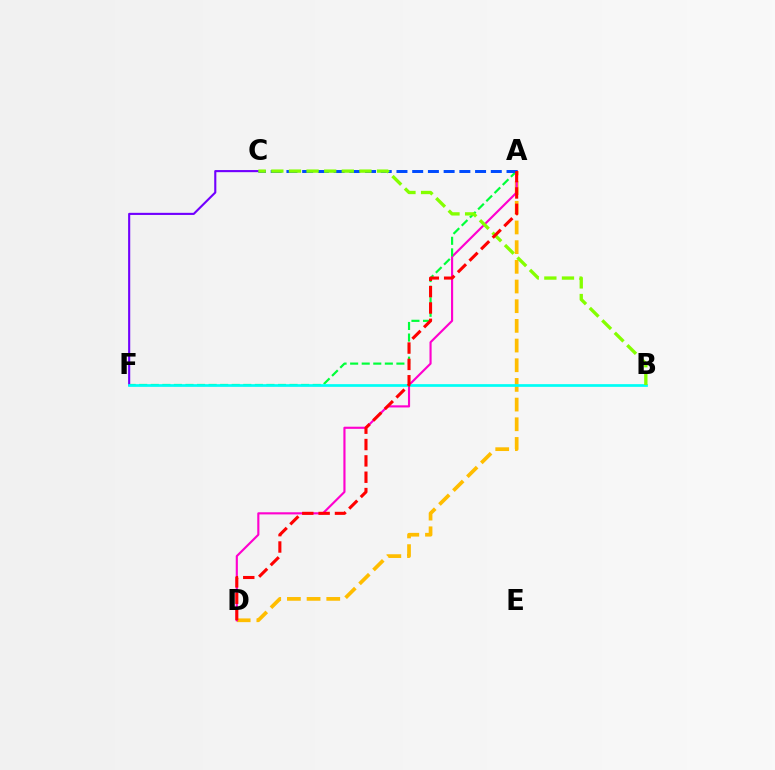{('A', 'D'): [{'color': '#ffbd00', 'line_style': 'dashed', 'thickness': 2.67}, {'color': '#ff00cf', 'line_style': 'solid', 'thickness': 1.54}, {'color': '#ff0000', 'line_style': 'dashed', 'thickness': 2.22}], ('A', 'F'): [{'color': '#00ff39', 'line_style': 'dashed', 'thickness': 1.57}], ('C', 'F'): [{'color': '#7200ff', 'line_style': 'solid', 'thickness': 1.52}], ('A', 'C'): [{'color': '#004bff', 'line_style': 'dashed', 'thickness': 2.14}], ('B', 'F'): [{'color': '#00fff6', 'line_style': 'solid', 'thickness': 1.95}], ('B', 'C'): [{'color': '#84ff00', 'line_style': 'dashed', 'thickness': 2.39}]}